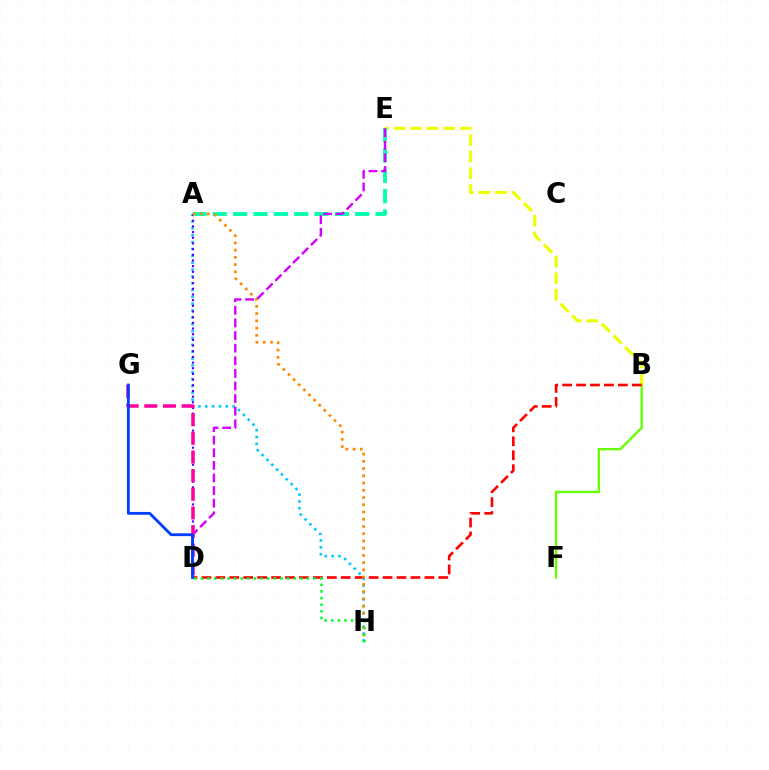{('B', 'F'): [{'color': '#66ff00', 'line_style': 'solid', 'thickness': 1.7}], ('B', 'E'): [{'color': '#eeff00', 'line_style': 'dashed', 'thickness': 2.25}], ('B', 'D'): [{'color': '#ff0000', 'line_style': 'dashed', 'thickness': 1.89}], ('A', 'H'): [{'color': '#00c7ff', 'line_style': 'dotted', 'thickness': 1.86}, {'color': '#ff8800', 'line_style': 'dotted', 'thickness': 1.97}], ('A', 'D'): [{'color': '#4f00ff', 'line_style': 'dotted', 'thickness': 1.54}], ('A', 'E'): [{'color': '#00ffaf', 'line_style': 'dashed', 'thickness': 2.76}], ('D', 'E'): [{'color': '#d600ff', 'line_style': 'dashed', 'thickness': 1.71}], ('D', 'H'): [{'color': '#00ff27', 'line_style': 'dotted', 'thickness': 1.8}], ('D', 'G'): [{'color': '#ff00a0', 'line_style': 'dashed', 'thickness': 2.53}, {'color': '#003fff', 'line_style': 'solid', 'thickness': 2.03}]}